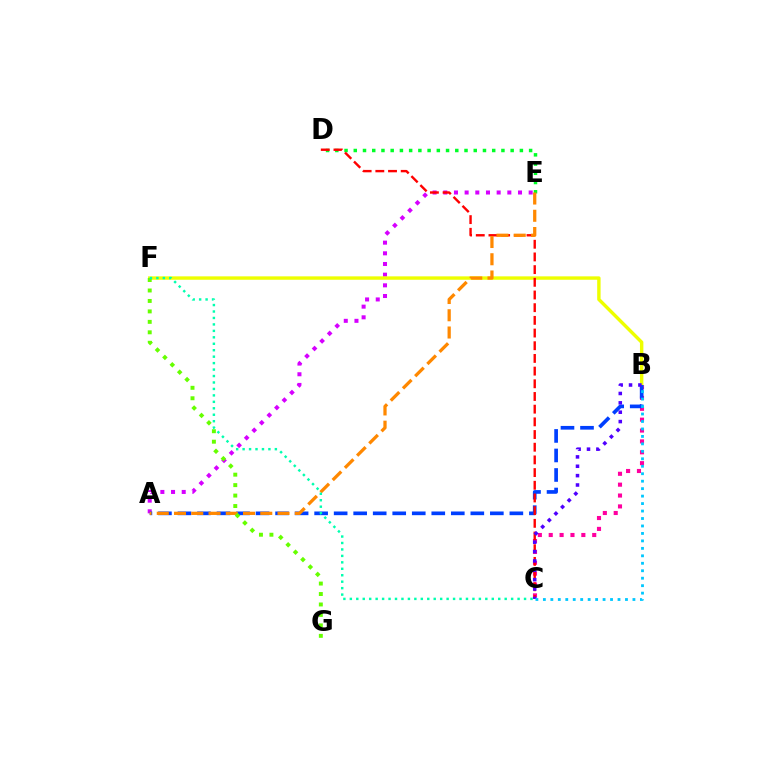{('A', 'E'): [{'color': '#d600ff', 'line_style': 'dotted', 'thickness': 2.9}, {'color': '#ff8800', 'line_style': 'dashed', 'thickness': 2.34}], ('D', 'E'): [{'color': '#00ff27', 'line_style': 'dotted', 'thickness': 2.51}], ('B', 'C'): [{'color': '#ff00a0', 'line_style': 'dotted', 'thickness': 2.95}, {'color': '#4f00ff', 'line_style': 'dotted', 'thickness': 2.54}, {'color': '#00c7ff', 'line_style': 'dotted', 'thickness': 2.03}], ('B', 'F'): [{'color': '#eeff00', 'line_style': 'solid', 'thickness': 2.45}], ('A', 'B'): [{'color': '#003fff', 'line_style': 'dashed', 'thickness': 2.65}], ('C', 'D'): [{'color': '#ff0000', 'line_style': 'dashed', 'thickness': 1.72}], ('F', 'G'): [{'color': '#66ff00', 'line_style': 'dotted', 'thickness': 2.84}], ('C', 'F'): [{'color': '#00ffaf', 'line_style': 'dotted', 'thickness': 1.75}]}